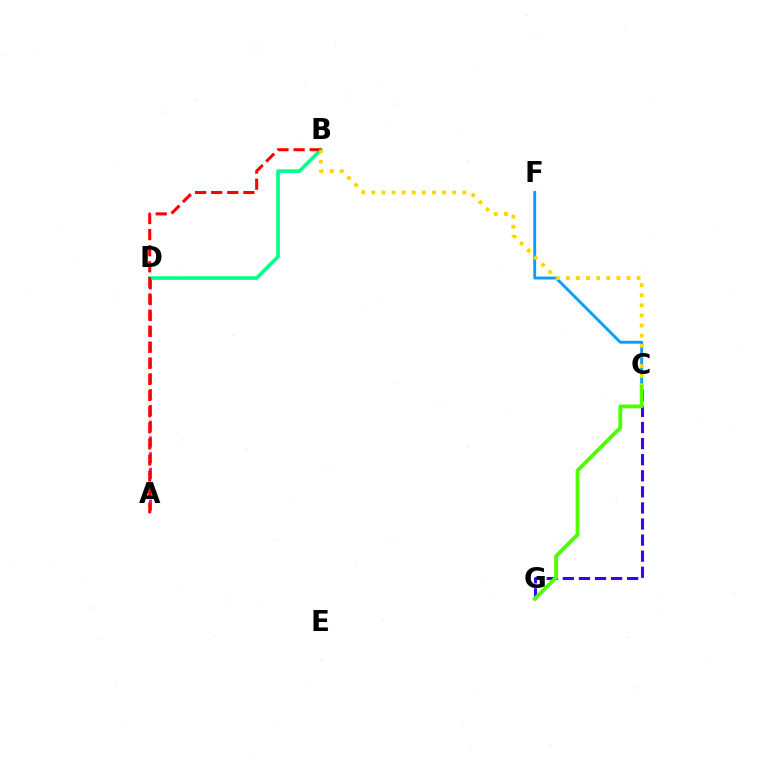{('C', 'G'): [{'color': '#3700ff', 'line_style': 'dashed', 'thickness': 2.18}, {'color': '#4fff00', 'line_style': 'solid', 'thickness': 2.77}], ('A', 'D'): [{'color': '#ff00ed', 'line_style': 'dashed', 'thickness': 2.15}], ('C', 'F'): [{'color': '#009eff', 'line_style': 'solid', 'thickness': 2.07}], ('B', 'D'): [{'color': '#00ff86', 'line_style': 'solid', 'thickness': 2.6}], ('A', 'B'): [{'color': '#ff0000', 'line_style': 'dashed', 'thickness': 2.19}], ('B', 'C'): [{'color': '#ffd500', 'line_style': 'dotted', 'thickness': 2.75}]}